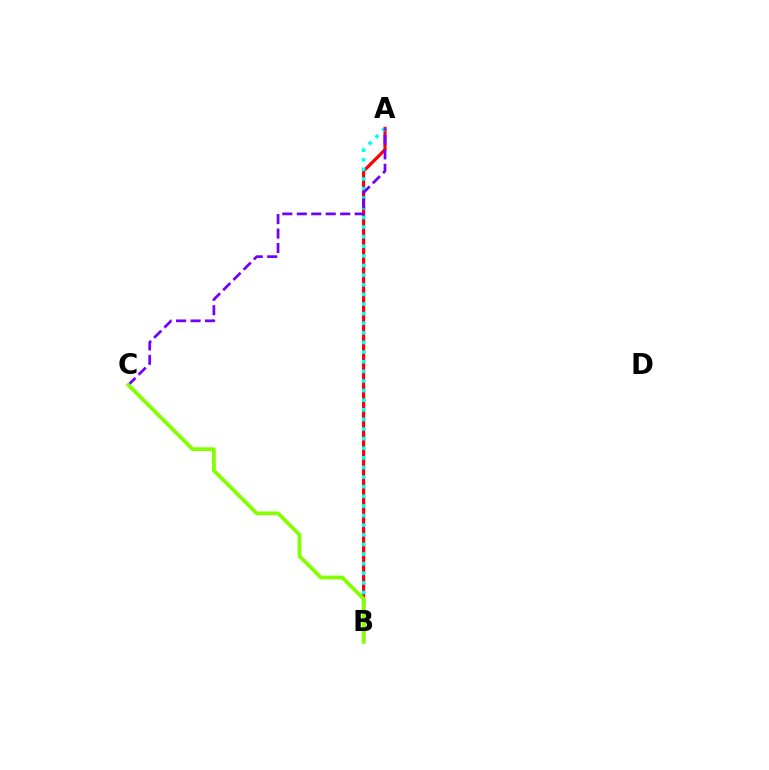{('A', 'B'): [{'color': '#ff0000', 'line_style': 'solid', 'thickness': 2.29}, {'color': '#00fff6', 'line_style': 'dotted', 'thickness': 2.61}], ('A', 'C'): [{'color': '#7200ff', 'line_style': 'dashed', 'thickness': 1.97}], ('B', 'C'): [{'color': '#84ff00', 'line_style': 'solid', 'thickness': 2.71}]}